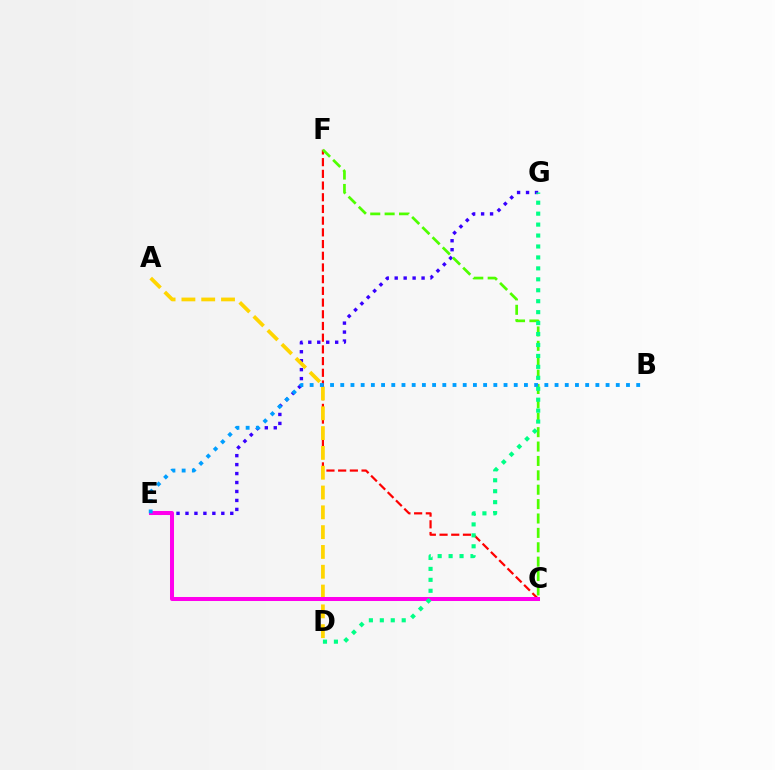{('C', 'F'): [{'color': '#ff0000', 'line_style': 'dashed', 'thickness': 1.59}, {'color': '#4fff00', 'line_style': 'dashed', 'thickness': 1.95}], ('E', 'G'): [{'color': '#3700ff', 'line_style': 'dotted', 'thickness': 2.43}], ('A', 'D'): [{'color': '#ffd500', 'line_style': 'dashed', 'thickness': 2.69}], ('C', 'E'): [{'color': '#ff00ed', 'line_style': 'solid', 'thickness': 2.89}], ('B', 'E'): [{'color': '#009eff', 'line_style': 'dotted', 'thickness': 2.77}], ('D', 'G'): [{'color': '#00ff86', 'line_style': 'dotted', 'thickness': 2.97}]}